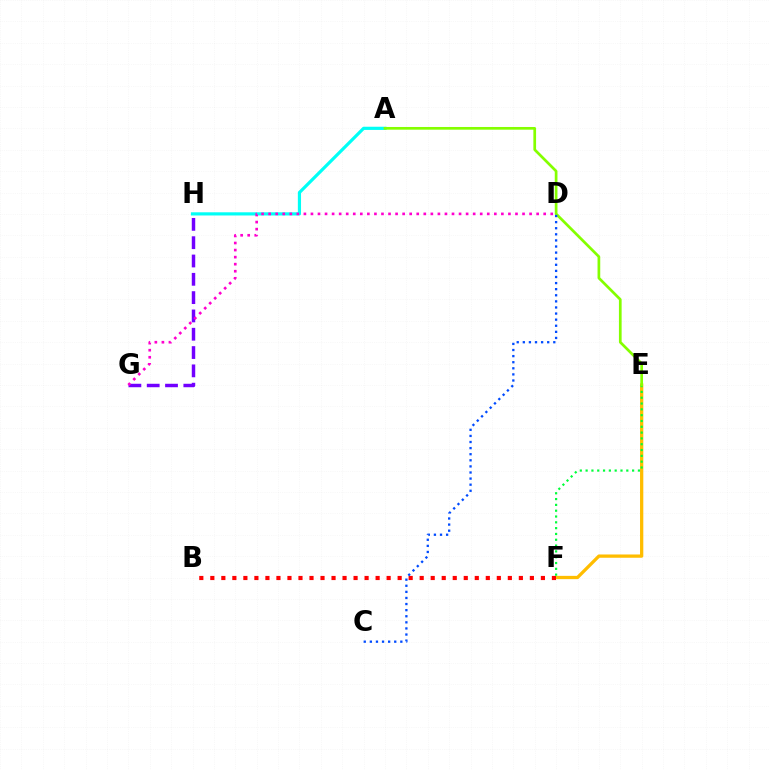{('A', 'H'): [{'color': '#00fff6', 'line_style': 'solid', 'thickness': 2.29}], ('G', 'H'): [{'color': '#7200ff', 'line_style': 'dashed', 'thickness': 2.49}], ('E', 'F'): [{'color': '#ffbd00', 'line_style': 'solid', 'thickness': 2.36}, {'color': '#00ff39', 'line_style': 'dotted', 'thickness': 1.58}], ('B', 'F'): [{'color': '#ff0000', 'line_style': 'dotted', 'thickness': 2.99}], ('D', 'G'): [{'color': '#ff00cf', 'line_style': 'dotted', 'thickness': 1.92}], ('A', 'E'): [{'color': '#84ff00', 'line_style': 'solid', 'thickness': 1.95}], ('C', 'D'): [{'color': '#004bff', 'line_style': 'dotted', 'thickness': 1.66}]}